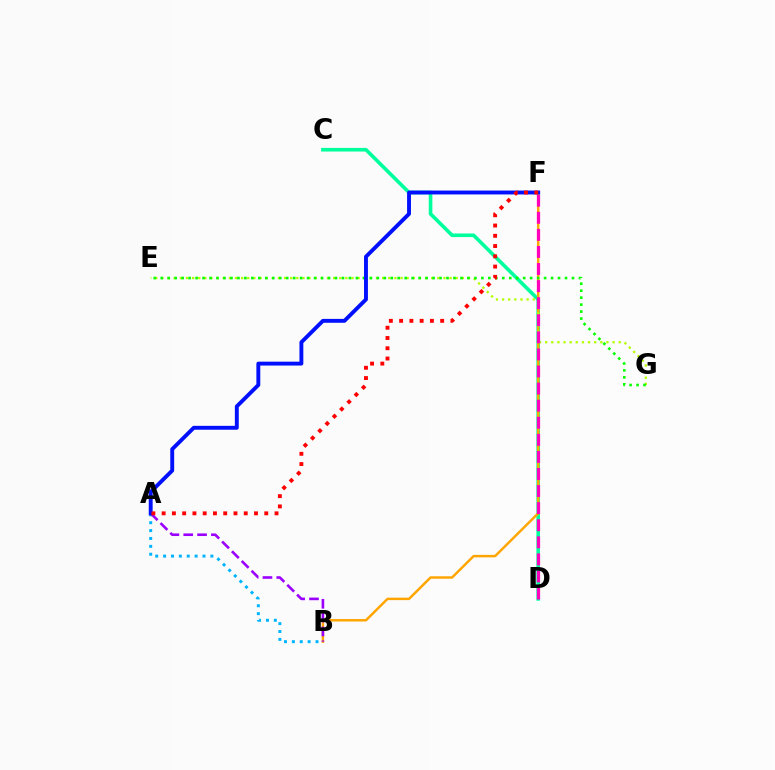{('C', 'D'): [{'color': '#00ff9d', 'line_style': 'solid', 'thickness': 2.61}], ('B', 'F'): [{'color': '#ffa500', 'line_style': 'solid', 'thickness': 1.77}], ('A', 'B'): [{'color': '#00b5ff', 'line_style': 'dotted', 'thickness': 2.14}, {'color': '#9b00ff', 'line_style': 'dashed', 'thickness': 1.88}], ('E', 'G'): [{'color': '#b3ff00', 'line_style': 'dotted', 'thickness': 1.67}, {'color': '#08ff00', 'line_style': 'dotted', 'thickness': 1.89}], ('D', 'F'): [{'color': '#ff00bd', 'line_style': 'dashed', 'thickness': 2.32}], ('A', 'F'): [{'color': '#0010ff', 'line_style': 'solid', 'thickness': 2.8}, {'color': '#ff0000', 'line_style': 'dotted', 'thickness': 2.79}]}